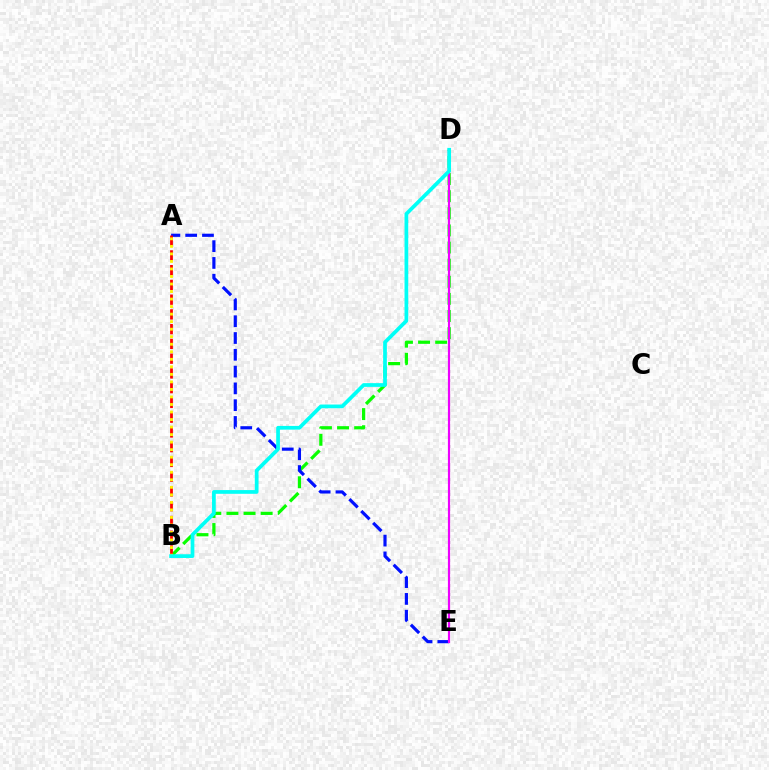{('B', 'D'): [{'color': '#08ff00', 'line_style': 'dashed', 'thickness': 2.32}, {'color': '#00fff6', 'line_style': 'solid', 'thickness': 2.68}], ('A', 'E'): [{'color': '#0010ff', 'line_style': 'dashed', 'thickness': 2.28}], ('A', 'B'): [{'color': '#ff0000', 'line_style': 'dashed', 'thickness': 2.0}, {'color': '#fcf500', 'line_style': 'dotted', 'thickness': 2.05}], ('D', 'E'): [{'color': '#ee00ff', 'line_style': 'solid', 'thickness': 1.57}]}